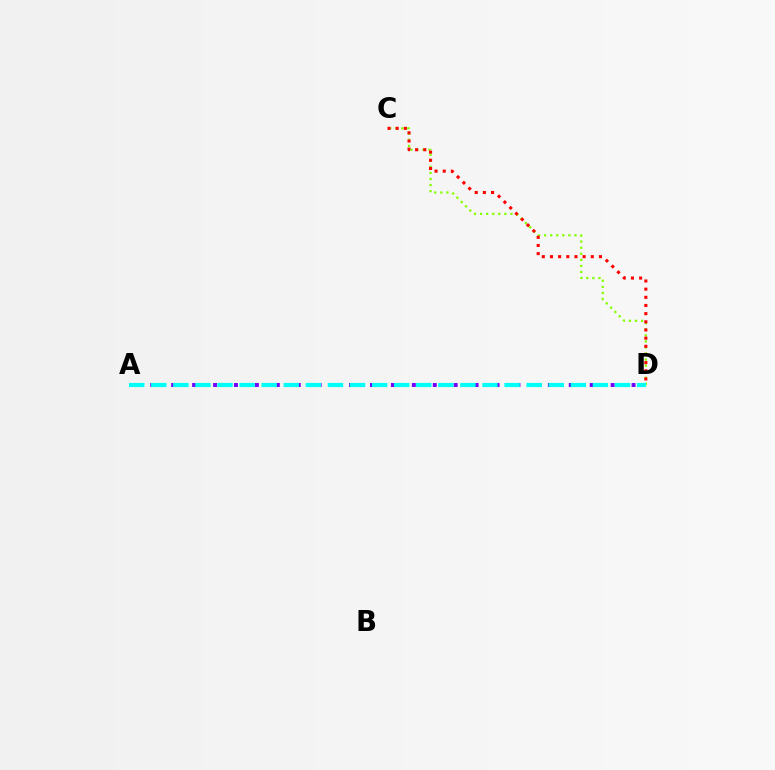{('C', 'D'): [{'color': '#84ff00', 'line_style': 'dotted', 'thickness': 1.65}, {'color': '#ff0000', 'line_style': 'dotted', 'thickness': 2.22}], ('A', 'D'): [{'color': '#7200ff', 'line_style': 'dotted', 'thickness': 2.84}, {'color': '#00fff6', 'line_style': 'dashed', 'thickness': 3.0}]}